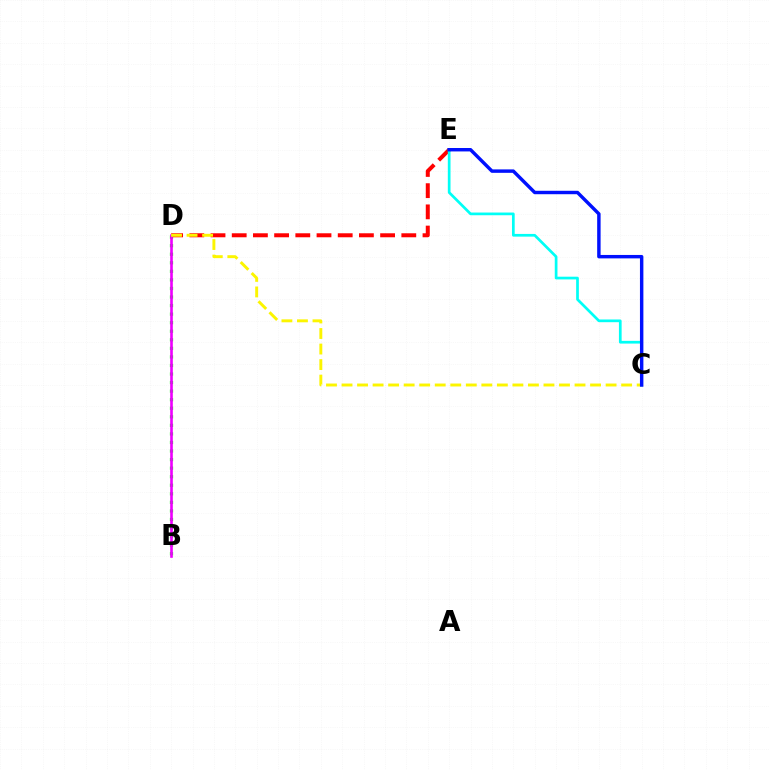{('B', 'D'): [{'color': '#08ff00', 'line_style': 'dotted', 'thickness': 2.32}, {'color': '#ee00ff', 'line_style': 'solid', 'thickness': 1.89}], ('D', 'E'): [{'color': '#ff0000', 'line_style': 'dashed', 'thickness': 2.88}], ('C', 'E'): [{'color': '#00fff6', 'line_style': 'solid', 'thickness': 1.95}, {'color': '#0010ff', 'line_style': 'solid', 'thickness': 2.47}], ('C', 'D'): [{'color': '#fcf500', 'line_style': 'dashed', 'thickness': 2.11}]}